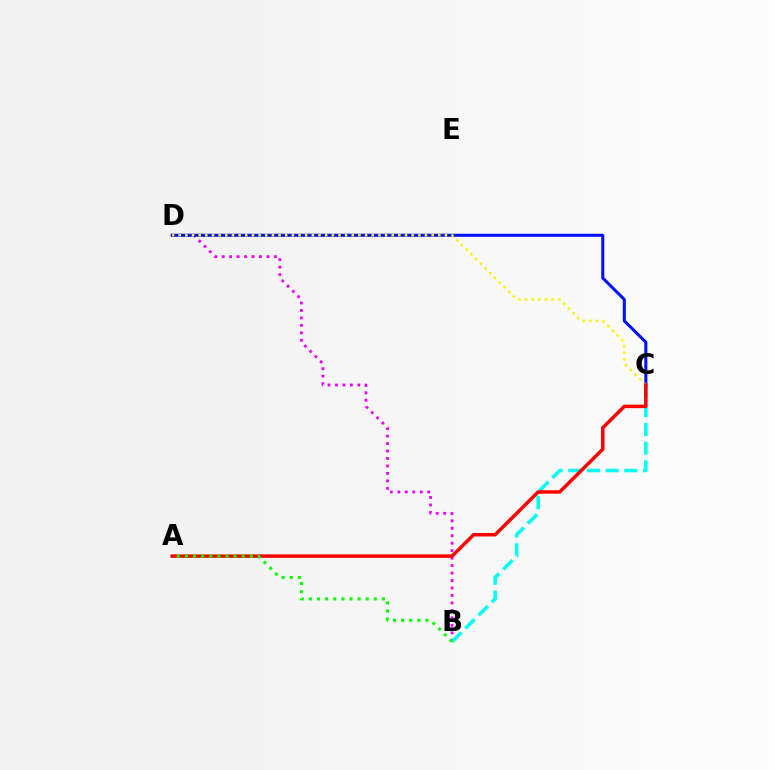{('B', 'D'): [{'color': '#ee00ff', 'line_style': 'dotted', 'thickness': 2.03}], ('C', 'D'): [{'color': '#0010ff', 'line_style': 'solid', 'thickness': 2.19}, {'color': '#fcf500', 'line_style': 'dotted', 'thickness': 1.81}], ('B', 'C'): [{'color': '#00fff6', 'line_style': 'dashed', 'thickness': 2.54}], ('A', 'C'): [{'color': '#ff0000', 'line_style': 'solid', 'thickness': 2.51}], ('A', 'B'): [{'color': '#08ff00', 'line_style': 'dotted', 'thickness': 2.2}]}